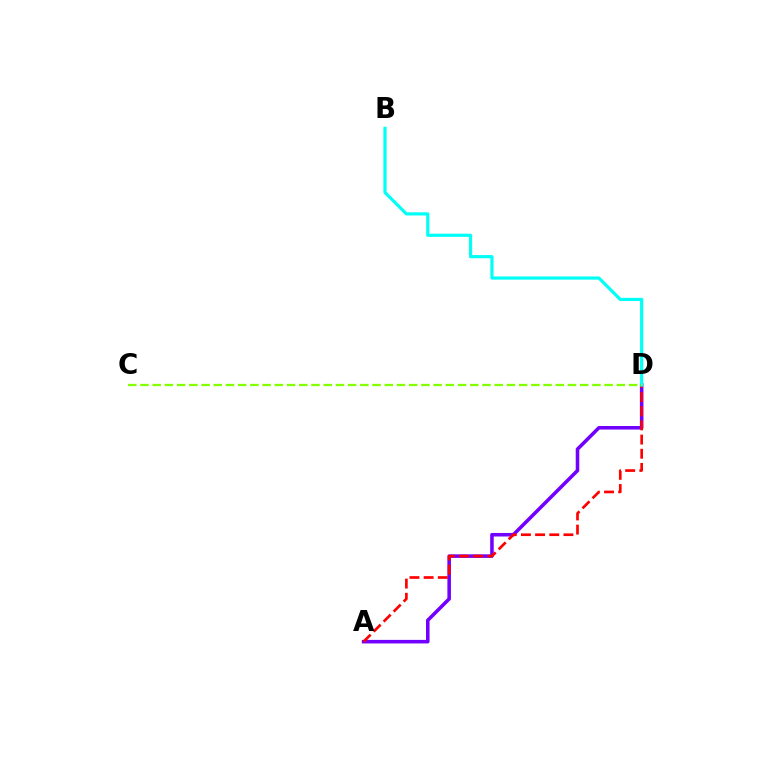{('A', 'D'): [{'color': '#7200ff', 'line_style': 'solid', 'thickness': 2.56}, {'color': '#ff0000', 'line_style': 'dashed', 'thickness': 1.92}], ('B', 'D'): [{'color': '#00fff6', 'line_style': 'solid', 'thickness': 2.28}], ('C', 'D'): [{'color': '#84ff00', 'line_style': 'dashed', 'thickness': 1.66}]}